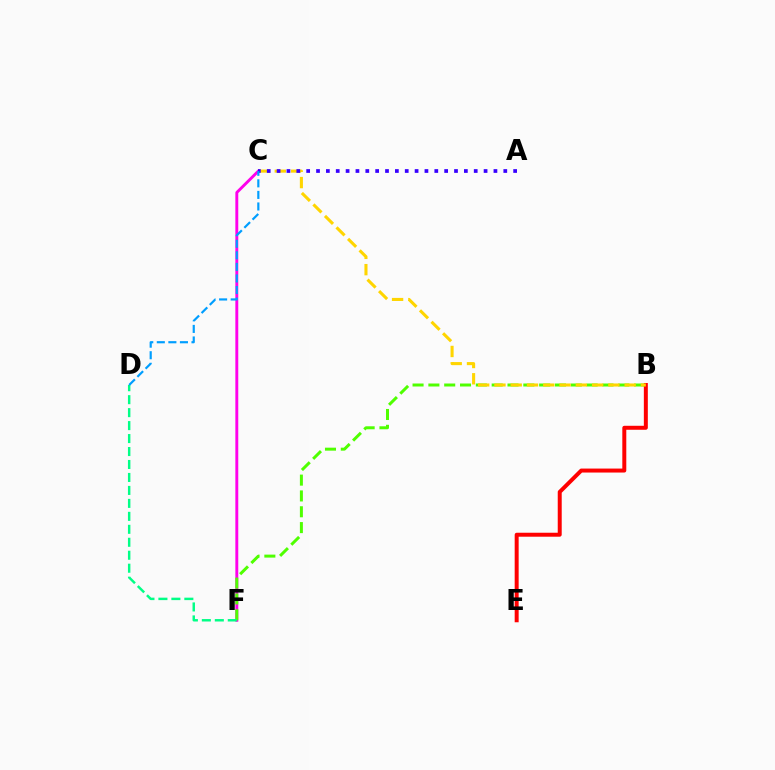{('C', 'F'): [{'color': '#ff00ed', 'line_style': 'solid', 'thickness': 2.1}], ('B', 'F'): [{'color': '#4fff00', 'line_style': 'dashed', 'thickness': 2.15}], ('B', 'E'): [{'color': '#ff0000', 'line_style': 'solid', 'thickness': 2.86}], ('B', 'C'): [{'color': '#ffd500', 'line_style': 'dashed', 'thickness': 2.21}], ('A', 'C'): [{'color': '#3700ff', 'line_style': 'dotted', 'thickness': 2.68}], ('D', 'F'): [{'color': '#00ff86', 'line_style': 'dashed', 'thickness': 1.76}], ('C', 'D'): [{'color': '#009eff', 'line_style': 'dashed', 'thickness': 1.57}]}